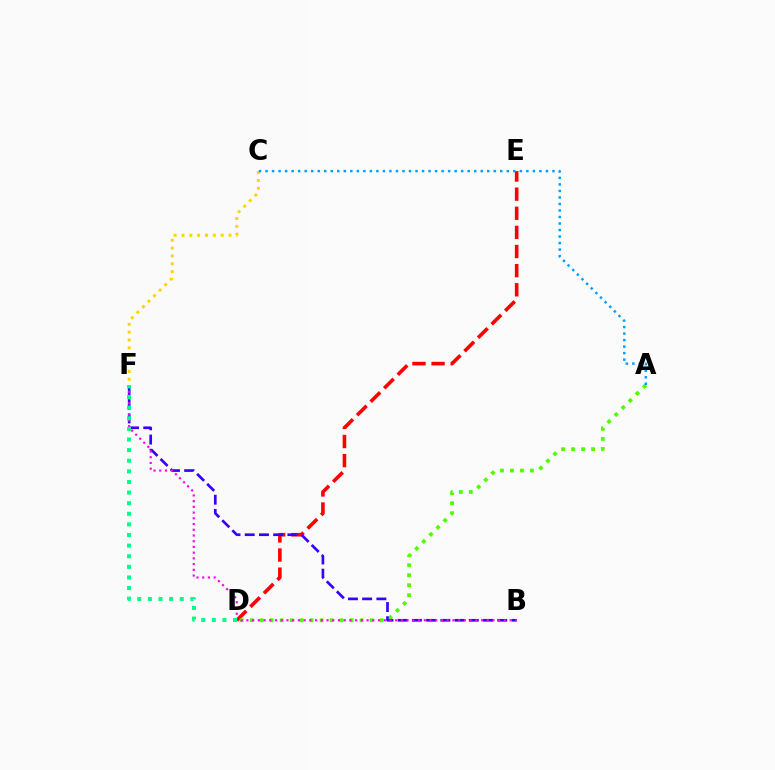{('D', 'E'): [{'color': '#ff0000', 'line_style': 'dashed', 'thickness': 2.6}], ('A', 'D'): [{'color': '#4fff00', 'line_style': 'dotted', 'thickness': 2.71}], ('B', 'F'): [{'color': '#3700ff', 'line_style': 'dashed', 'thickness': 1.93}, {'color': '#ff00ed', 'line_style': 'dotted', 'thickness': 1.55}], ('C', 'F'): [{'color': '#ffd500', 'line_style': 'dotted', 'thickness': 2.13}], ('A', 'C'): [{'color': '#009eff', 'line_style': 'dotted', 'thickness': 1.77}], ('D', 'F'): [{'color': '#00ff86', 'line_style': 'dotted', 'thickness': 2.88}]}